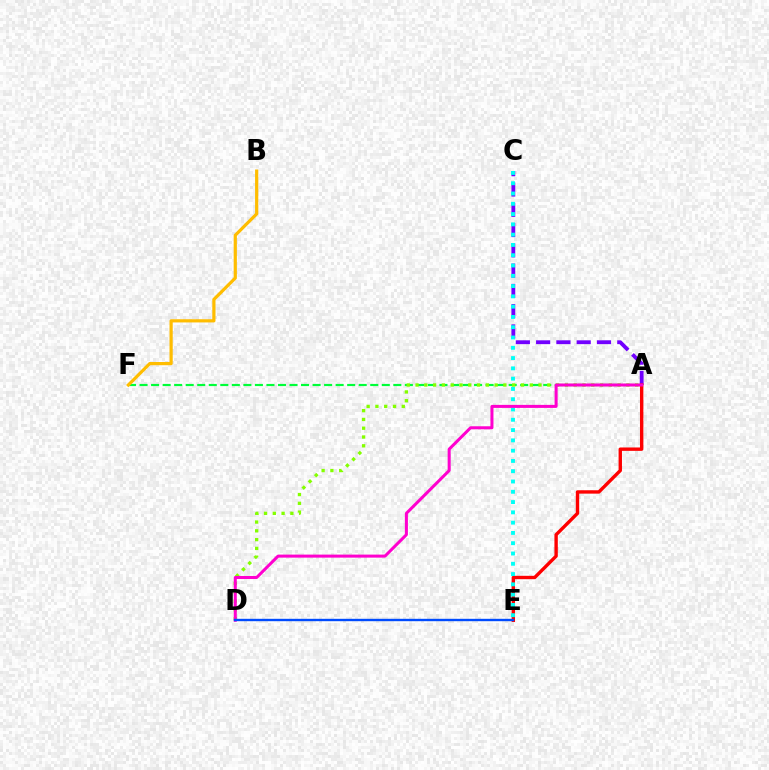{('A', 'C'): [{'color': '#7200ff', 'line_style': 'dashed', 'thickness': 2.76}], ('A', 'E'): [{'color': '#ff0000', 'line_style': 'solid', 'thickness': 2.43}], ('A', 'F'): [{'color': '#00ff39', 'line_style': 'dashed', 'thickness': 1.57}], ('A', 'D'): [{'color': '#84ff00', 'line_style': 'dotted', 'thickness': 2.39}, {'color': '#ff00cf', 'line_style': 'solid', 'thickness': 2.18}], ('C', 'E'): [{'color': '#00fff6', 'line_style': 'dotted', 'thickness': 2.79}], ('B', 'F'): [{'color': '#ffbd00', 'line_style': 'solid', 'thickness': 2.31}], ('D', 'E'): [{'color': '#004bff', 'line_style': 'solid', 'thickness': 1.71}]}